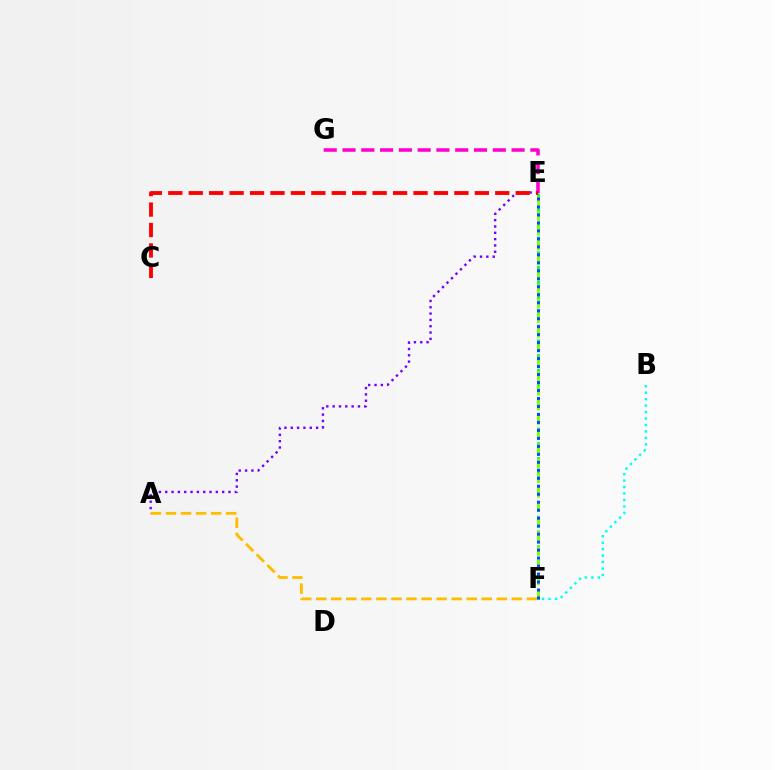{('E', 'G'): [{'color': '#ff00cf', 'line_style': 'dashed', 'thickness': 2.55}], ('A', 'F'): [{'color': '#ffbd00', 'line_style': 'dashed', 'thickness': 2.04}], ('E', 'F'): [{'color': '#00ff39', 'line_style': 'dashed', 'thickness': 2.0}, {'color': '#84ff00', 'line_style': 'dashed', 'thickness': 1.98}, {'color': '#004bff', 'line_style': 'dotted', 'thickness': 2.17}], ('B', 'F'): [{'color': '#00fff6', 'line_style': 'dotted', 'thickness': 1.75}], ('A', 'E'): [{'color': '#7200ff', 'line_style': 'dotted', 'thickness': 1.72}], ('C', 'E'): [{'color': '#ff0000', 'line_style': 'dashed', 'thickness': 2.78}]}